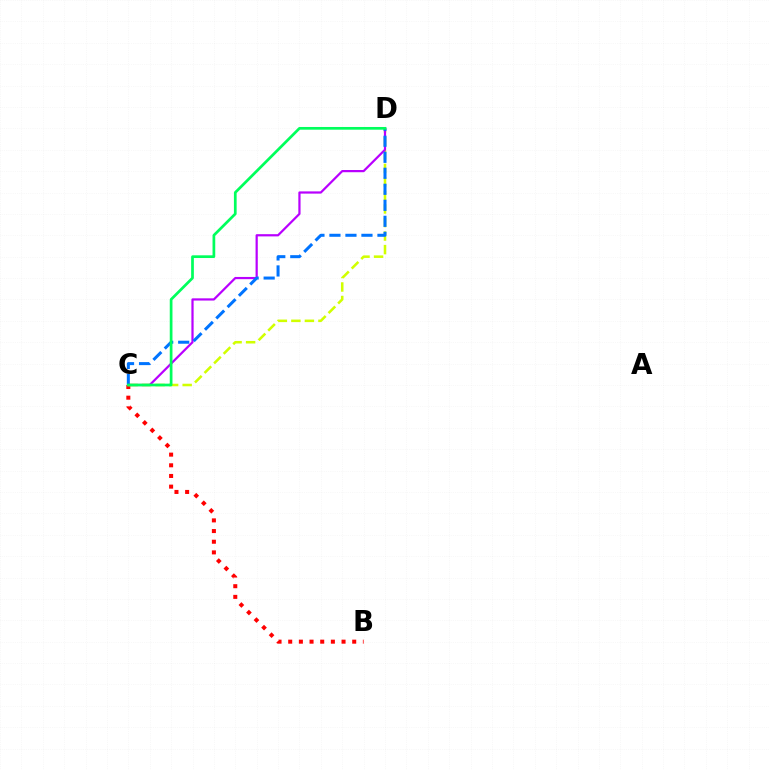{('B', 'C'): [{'color': '#ff0000', 'line_style': 'dotted', 'thickness': 2.9}], ('C', 'D'): [{'color': '#d1ff00', 'line_style': 'dashed', 'thickness': 1.84}, {'color': '#b900ff', 'line_style': 'solid', 'thickness': 1.6}, {'color': '#0074ff', 'line_style': 'dashed', 'thickness': 2.17}, {'color': '#00ff5c', 'line_style': 'solid', 'thickness': 1.96}]}